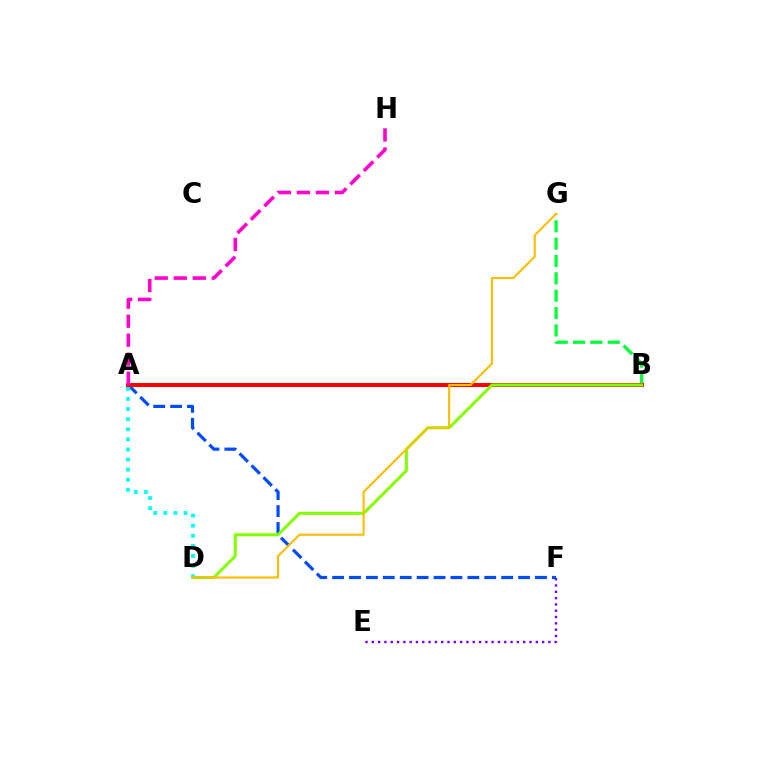{('E', 'F'): [{'color': '#7200ff', 'line_style': 'dotted', 'thickness': 1.71}], ('A', 'F'): [{'color': '#004bff', 'line_style': 'dashed', 'thickness': 2.3}], ('B', 'G'): [{'color': '#00ff39', 'line_style': 'dashed', 'thickness': 2.36}], ('A', 'B'): [{'color': '#ff0000', 'line_style': 'solid', 'thickness': 2.86}], ('B', 'D'): [{'color': '#84ff00', 'line_style': 'solid', 'thickness': 2.18}], ('A', 'D'): [{'color': '#00fff6', 'line_style': 'dotted', 'thickness': 2.74}], ('A', 'H'): [{'color': '#ff00cf', 'line_style': 'dashed', 'thickness': 2.58}], ('D', 'G'): [{'color': '#ffbd00', 'line_style': 'solid', 'thickness': 1.53}]}